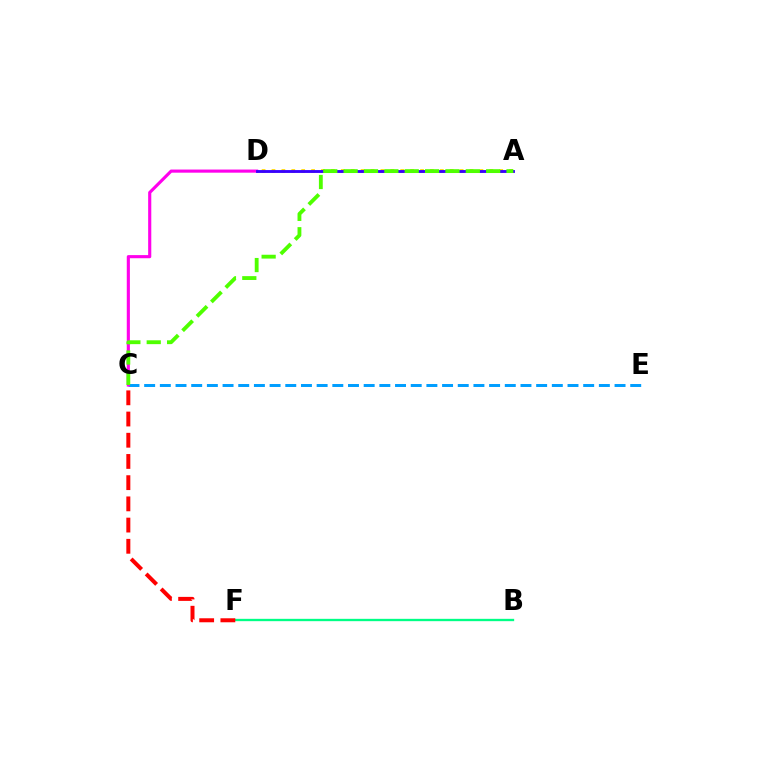{('A', 'D'): [{'color': '#ffd500', 'line_style': 'dotted', 'thickness': 2.69}, {'color': '#3700ff', 'line_style': 'solid', 'thickness': 2.06}], ('B', 'F'): [{'color': '#00ff86', 'line_style': 'solid', 'thickness': 1.68}], ('C', 'F'): [{'color': '#ff0000', 'line_style': 'dashed', 'thickness': 2.88}], ('C', 'E'): [{'color': '#009eff', 'line_style': 'dashed', 'thickness': 2.13}], ('C', 'D'): [{'color': '#ff00ed', 'line_style': 'solid', 'thickness': 2.25}], ('A', 'C'): [{'color': '#4fff00', 'line_style': 'dashed', 'thickness': 2.77}]}